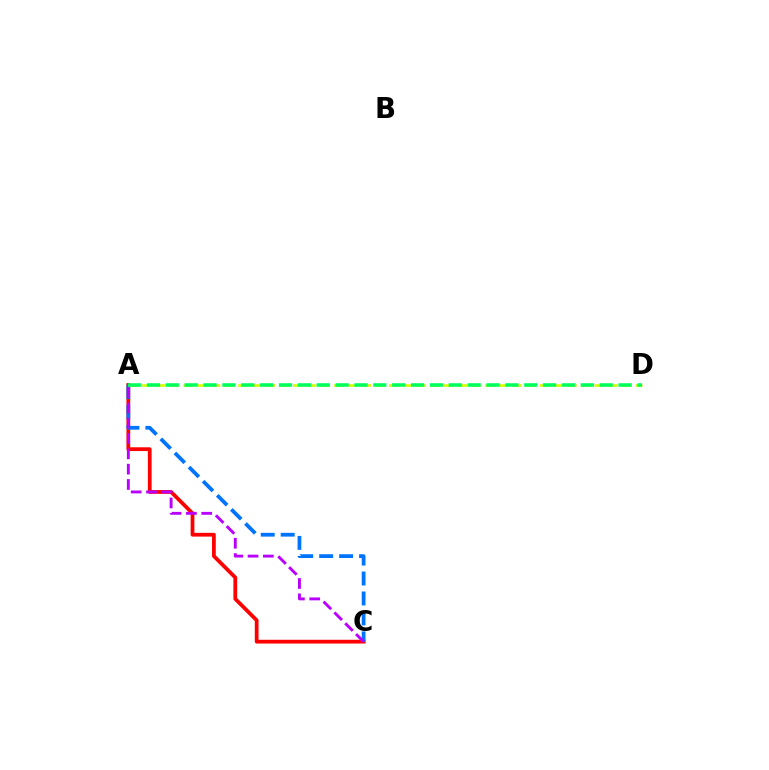{('A', 'C'): [{'color': '#ff0000', 'line_style': 'solid', 'thickness': 2.71}, {'color': '#0074ff', 'line_style': 'dashed', 'thickness': 2.71}, {'color': '#b900ff', 'line_style': 'dashed', 'thickness': 2.08}], ('A', 'D'): [{'color': '#d1ff00', 'line_style': 'dashed', 'thickness': 1.86}, {'color': '#00ff5c', 'line_style': 'dashed', 'thickness': 2.56}]}